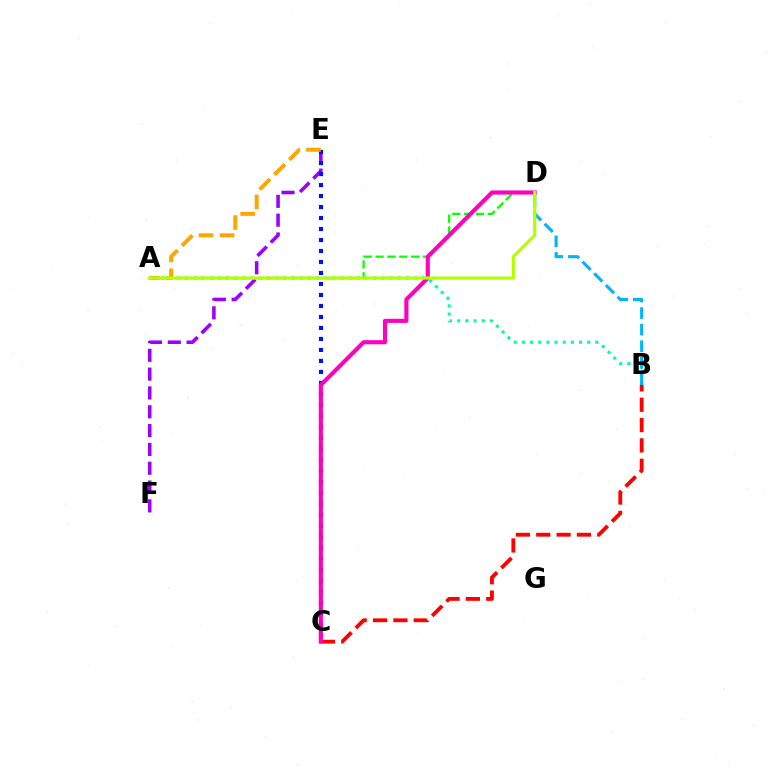{('E', 'F'): [{'color': '#9b00ff', 'line_style': 'dashed', 'thickness': 2.56}], ('B', 'C'): [{'color': '#ff0000', 'line_style': 'dashed', 'thickness': 2.76}], ('A', 'B'): [{'color': '#00ff9d', 'line_style': 'dotted', 'thickness': 2.22}], ('B', 'D'): [{'color': '#00b5ff', 'line_style': 'dashed', 'thickness': 2.25}], ('C', 'E'): [{'color': '#0010ff', 'line_style': 'dotted', 'thickness': 2.99}], ('A', 'D'): [{'color': '#08ff00', 'line_style': 'dashed', 'thickness': 1.61}, {'color': '#b3ff00', 'line_style': 'solid', 'thickness': 2.28}], ('A', 'E'): [{'color': '#ffa500', 'line_style': 'dashed', 'thickness': 2.85}], ('C', 'D'): [{'color': '#ff00bd', 'line_style': 'solid', 'thickness': 2.96}]}